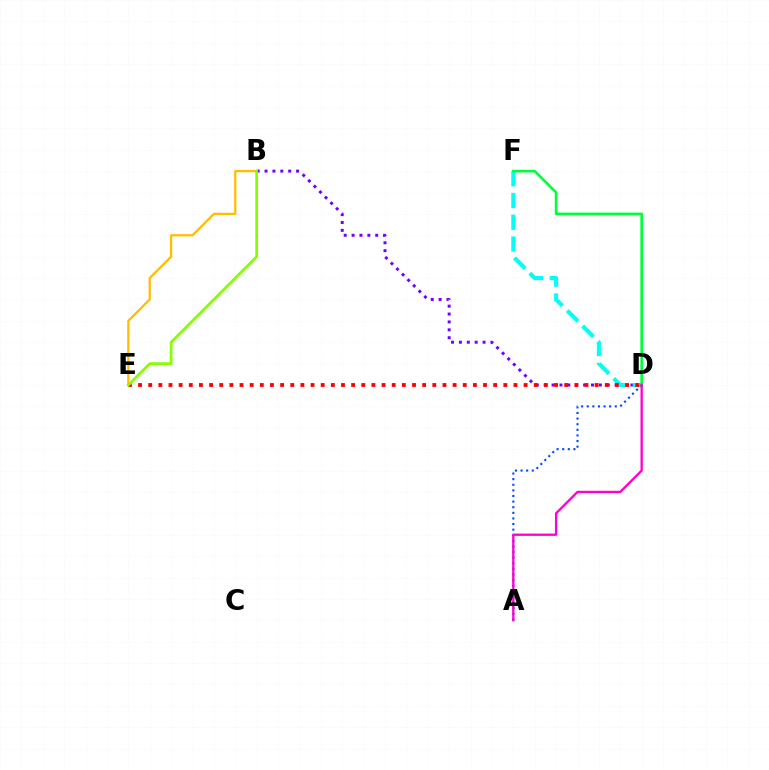{('B', 'E'): [{'color': '#ffbd00', 'line_style': 'solid', 'thickness': 1.63}, {'color': '#84ff00', 'line_style': 'solid', 'thickness': 1.96}], ('B', 'D'): [{'color': '#7200ff', 'line_style': 'dotted', 'thickness': 2.14}], ('D', 'F'): [{'color': '#00fff6', 'line_style': 'dashed', 'thickness': 2.96}, {'color': '#00ff39', 'line_style': 'solid', 'thickness': 1.88}], ('A', 'D'): [{'color': '#004bff', 'line_style': 'dotted', 'thickness': 1.52}, {'color': '#ff00cf', 'line_style': 'solid', 'thickness': 1.68}], ('D', 'E'): [{'color': '#ff0000', 'line_style': 'dotted', 'thickness': 2.76}]}